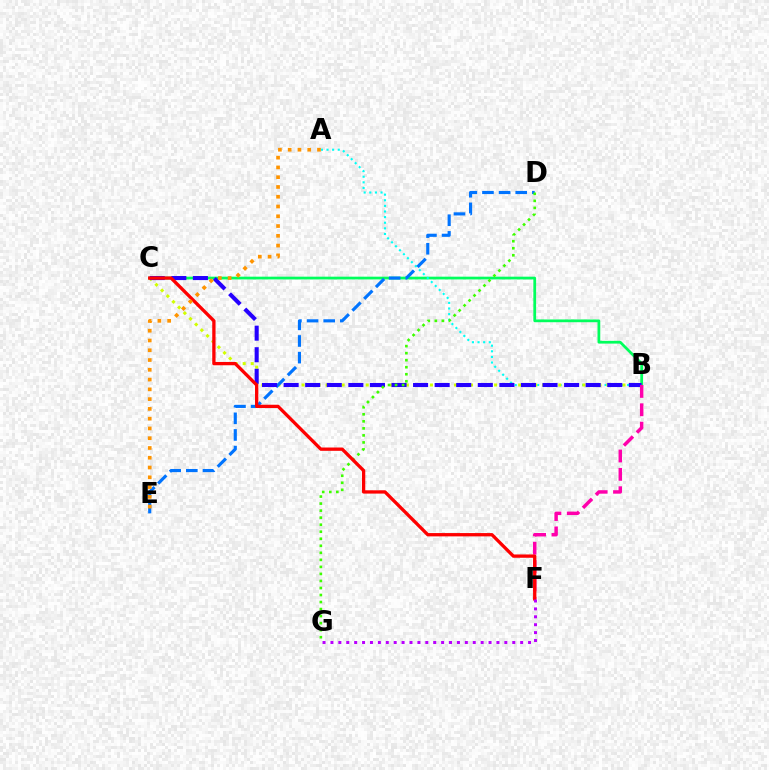{('B', 'C'): [{'color': '#00ff5c', 'line_style': 'solid', 'thickness': 1.98}, {'color': '#d1ff00', 'line_style': 'dotted', 'thickness': 2.18}, {'color': '#2500ff', 'line_style': 'dashed', 'thickness': 2.93}], ('A', 'B'): [{'color': '#00fff6', 'line_style': 'dotted', 'thickness': 1.53}], ('D', 'E'): [{'color': '#0074ff', 'line_style': 'dashed', 'thickness': 2.26}], ('B', 'F'): [{'color': '#ff00ac', 'line_style': 'dashed', 'thickness': 2.49}], ('D', 'G'): [{'color': '#3dff00', 'line_style': 'dotted', 'thickness': 1.91}], ('C', 'F'): [{'color': '#ff0000', 'line_style': 'solid', 'thickness': 2.38}], ('F', 'G'): [{'color': '#b900ff', 'line_style': 'dotted', 'thickness': 2.15}], ('A', 'E'): [{'color': '#ff9400', 'line_style': 'dotted', 'thickness': 2.65}]}